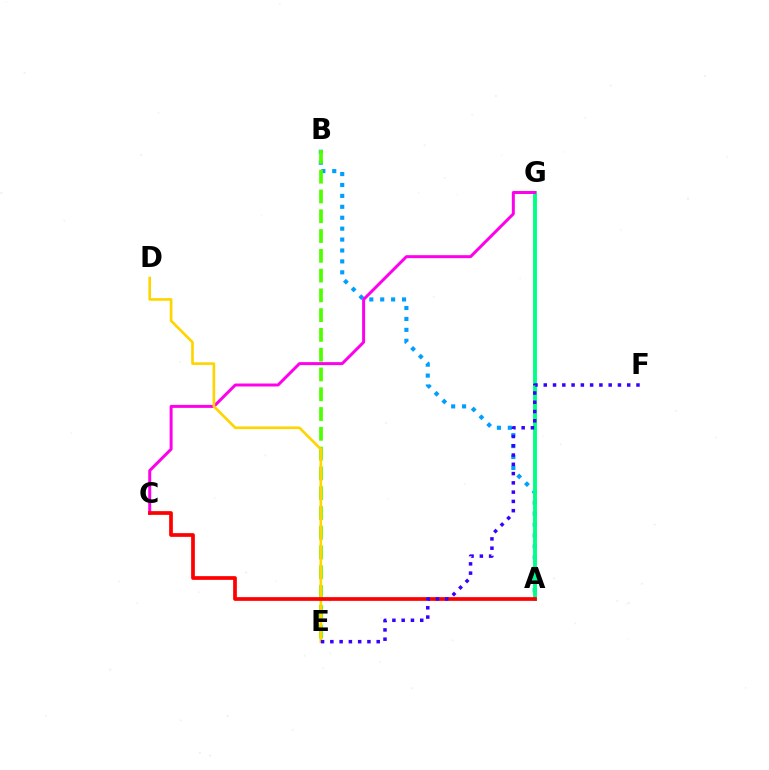{('A', 'B'): [{'color': '#009eff', 'line_style': 'dotted', 'thickness': 2.97}], ('B', 'E'): [{'color': '#4fff00', 'line_style': 'dashed', 'thickness': 2.69}], ('A', 'G'): [{'color': '#00ff86', 'line_style': 'solid', 'thickness': 2.8}], ('C', 'G'): [{'color': '#ff00ed', 'line_style': 'solid', 'thickness': 2.15}], ('D', 'E'): [{'color': '#ffd500', 'line_style': 'solid', 'thickness': 1.92}], ('A', 'C'): [{'color': '#ff0000', 'line_style': 'solid', 'thickness': 2.68}], ('E', 'F'): [{'color': '#3700ff', 'line_style': 'dotted', 'thickness': 2.52}]}